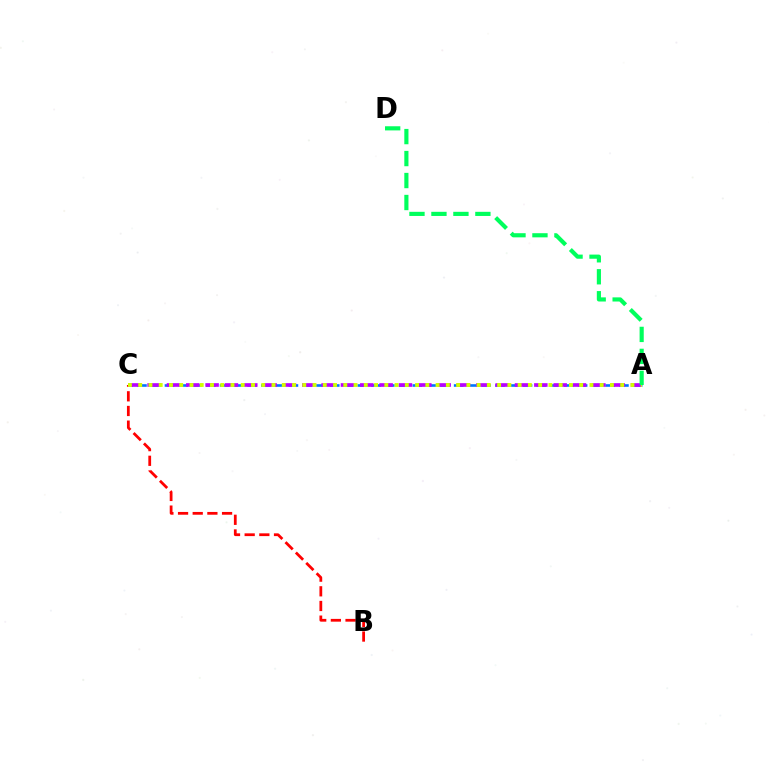{('B', 'C'): [{'color': '#ff0000', 'line_style': 'dashed', 'thickness': 1.99}], ('A', 'C'): [{'color': '#0074ff', 'line_style': 'dashed', 'thickness': 1.87}, {'color': '#b900ff', 'line_style': 'dashed', 'thickness': 2.63}, {'color': '#d1ff00', 'line_style': 'dotted', 'thickness': 2.79}], ('A', 'D'): [{'color': '#00ff5c', 'line_style': 'dashed', 'thickness': 2.99}]}